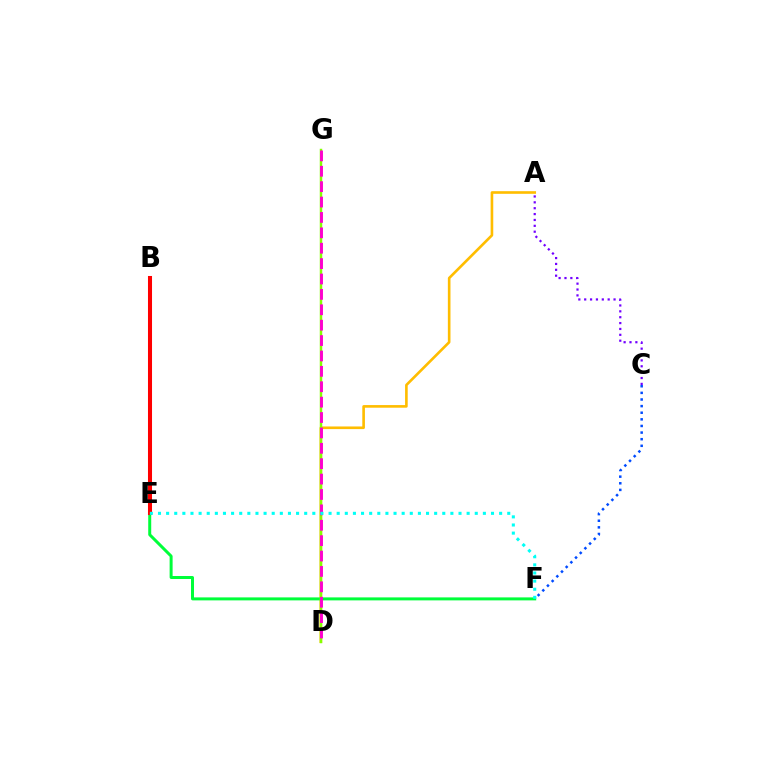{('A', 'D'): [{'color': '#ffbd00', 'line_style': 'solid', 'thickness': 1.89}], ('A', 'C'): [{'color': '#7200ff', 'line_style': 'dotted', 'thickness': 1.6}], ('C', 'F'): [{'color': '#004bff', 'line_style': 'dotted', 'thickness': 1.8}], ('E', 'F'): [{'color': '#00ff39', 'line_style': 'solid', 'thickness': 2.15}, {'color': '#00fff6', 'line_style': 'dotted', 'thickness': 2.21}], ('D', 'G'): [{'color': '#84ff00', 'line_style': 'solid', 'thickness': 1.78}, {'color': '#ff00cf', 'line_style': 'dashed', 'thickness': 2.09}], ('B', 'E'): [{'color': '#ff0000', 'line_style': 'solid', 'thickness': 2.92}]}